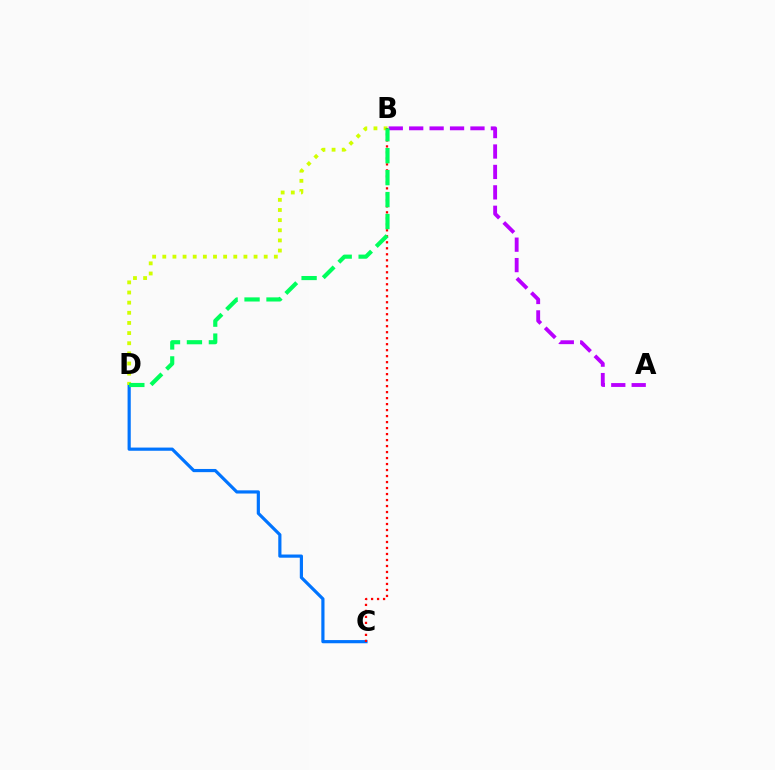{('A', 'B'): [{'color': '#b900ff', 'line_style': 'dashed', 'thickness': 2.77}], ('C', 'D'): [{'color': '#0074ff', 'line_style': 'solid', 'thickness': 2.29}], ('B', 'D'): [{'color': '#d1ff00', 'line_style': 'dotted', 'thickness': 2.76}, {'color': '#00ff5c', 'line_style': 'dashed', 'thickness': 2.98}], ('B', 'C'): [{'color': '#ff0000', 'line_style': 'dotted', 'thickness': 1.63}]}